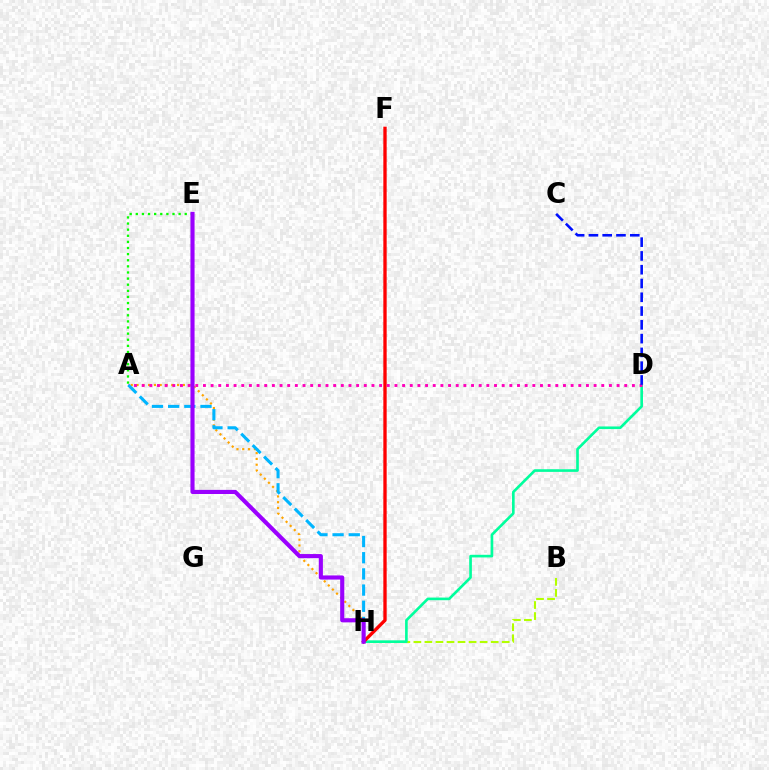{('B', 'H'): [{'color': '#b3ff00', 'line_style': 'dashed', 'thickness': 1.5}], ('A', 'E'): [{'color': '#08ff00', 'line_style': 'dotted', 'thickness': 1.66}], ('D', 'H'): [{'color': '#00ff9d', 'line_style': 'solid', 'thickness': 1.9}], ('A', 'H'): [{'color': '#ffa500', 'line_style': 'dotted', 'thickness': 1.57}, {'color': '#00b5ff', 'line_style': 'dashed', 'thickness': 2.2}], ('F', 'H'): [{'color': '#ff0000', 'line_style': 'solid', 'thickness': 2.4}], ('A', 'D'): [{'color': '#ff00bd', 'line_style': 'dotted', 'thickness': 2.08}], ('C', 'D'): [{'color': '#0010ff', 'line_style': 'dashed', 'thickness': 1.87}], ('E', 'H'): [{'color': '#9b00ff', 'line_style': 'solid', 'thickness': 2.97}]}